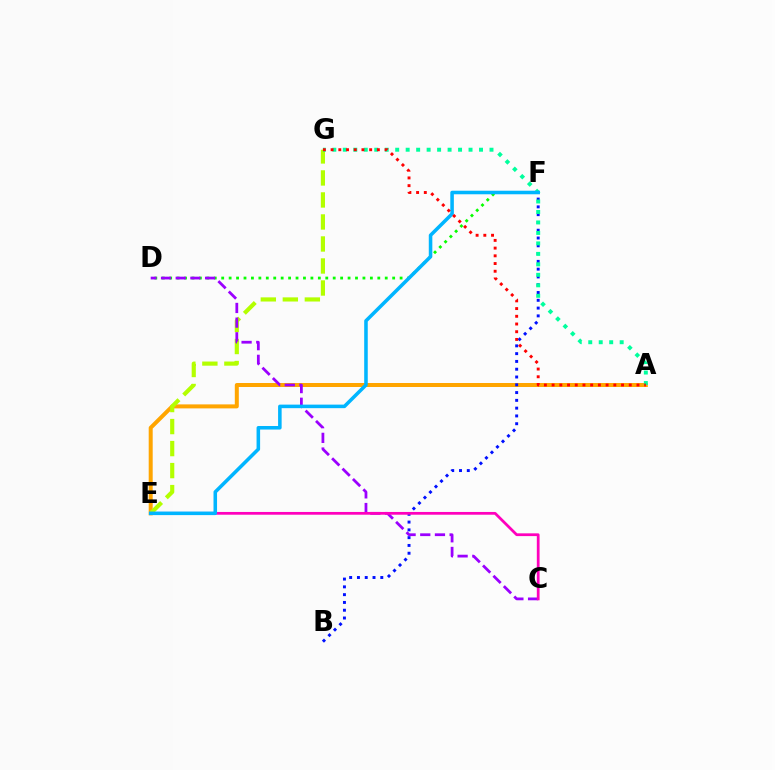{('D', 'F'): [{'color': '#08ff00', 'line_style': 'dotted', 'thickness': 2.02}], ('A', 'E'): [{'color': '#ffa500', 'line_style': 'solid', 'thickness': 2.88}], ('E', 'G'): [{'color': '#b3ff00', 'line_style': 'dashed', 'thickness': 2.99}], ('B', 'F'): [{'color': '#0010ff', 'line_style': 'dotted', 'thickness': 2.12}], ('C', 'D'): [{'color': '#9b00ff', 'line_style': 'dashed', 'thickness': 1.99}], ('C', 'E'): [{'color': '#ff00bd', 'line_style': 'solid', 'thickness': 1.98}], ('A', 'G'): [{'color': '#00ff9d', 'line_style': 'dotted', 'thickness': 2.85}, {'color': '#ff0000', 'line_style': 'dotted', 'thickness': 2.1}], ('E', 'F'): [{'color': '#00b5ff', 'line_style': 'solid', 'thickness': 2.55}]}